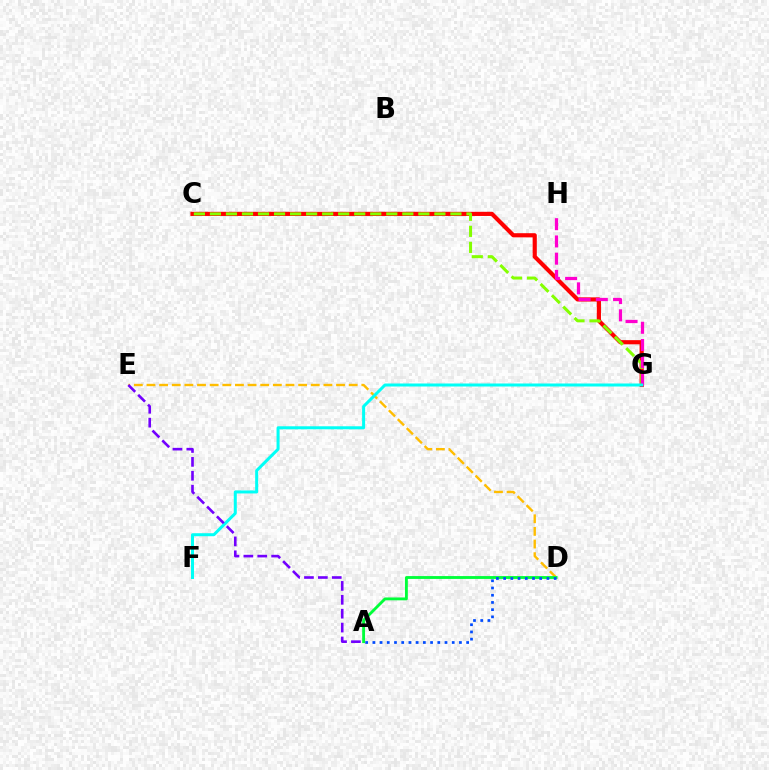{('C', 'G'): [{'color': '#ff0000', 'line_style': 'solid', 'thickness': 2.99}, {'color': '#84ff00', 'line_style': 'dashed', 'thickness': 2.18}], ('D', 'E'): [{'color': '#ffbd00', 'line_style': 'dashed', 'thickness': 1.72}], ('A', 'D'): [{'color': '#00ff39', 'line_style': 'solid', 'thickness': 2.05}, {'color': '#004bff', 'line_style': 'dotted', 'thickness': 1.96}], ('G', 'H'): [{'color': '#ff00cf', 'line_style': 'dashed', 'thickness': 2.34}], ('F', 'G'): [{'color': '#00fff6', 'line_style': 'solid', 'thickness': 2.17}], ('A', 'E'): [{'color': '#7200ff', 'line_style': 'dashed', 'thickness': 1.89}]}